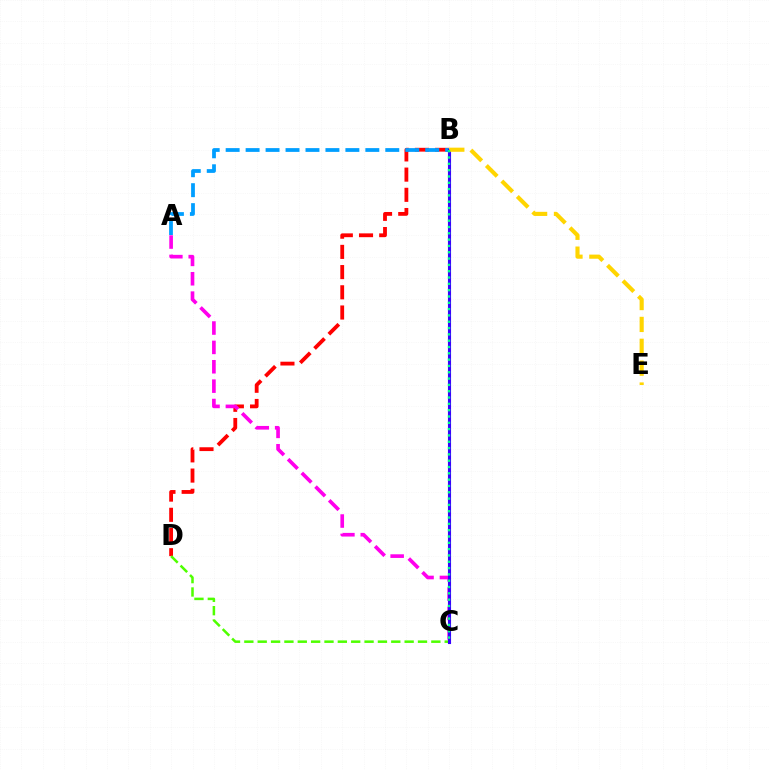{('B', 'D'): [{'color': '#ff0000', 'line_style': 'dashed', 'thickness': 2.74}], ('A', 'C'): [{'color': '#ff00ed', 'line_style': 'dashed', 'thickness': 2.63}], ('A', 'B'): [{'color': '#009eff', 'line_style': 'dashed', 'thickness': 2.71}], ('C', 'D'): [{'color': '#4fff00', 'line_style': 'dashed', 'thickness': 1.81}], ('B', 'C'): [{'color': '#3700ff', 'line_style': 'solid', 'thickness': 2.23}, {'color': '#00ff86', 'line_style': 'dotted', 'thickness': 1.72}], ('B', 'E'): [{'color': '#ffd500', 'line_style': 'dashed', 'thickness': 2.97}]}